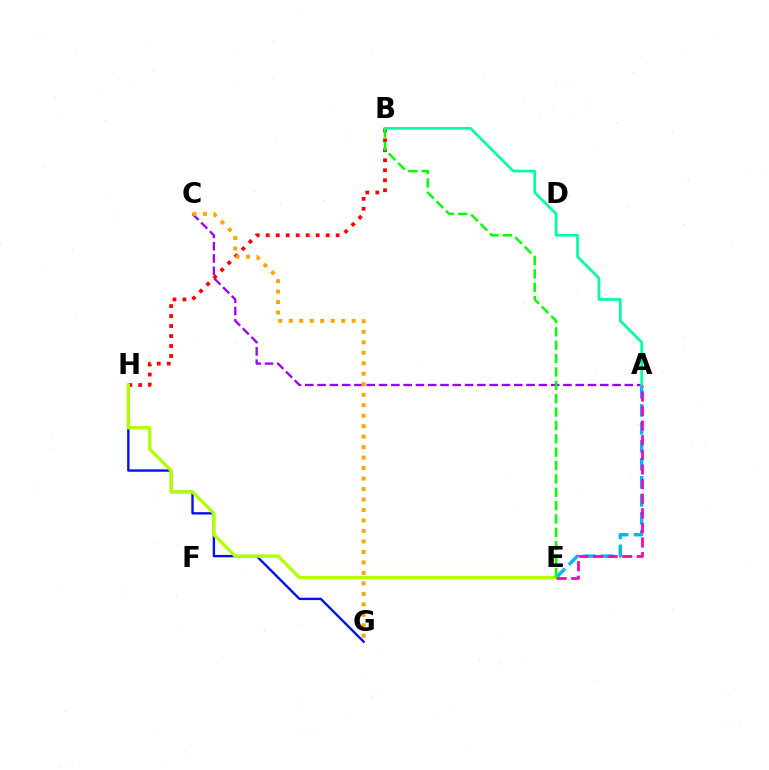{('A', 'C'): [{'color': '#9b00ff', 'line_style': 'dashed', 'thickness': 1.67}], ('A', 'E'): [{'color': '#00b5ff', 'line_style': 'dashed', 'thickness': 2.44}, {'color': '#ff00bd', 'line_style': 'dashed', 'thickness': 1.98}], ('B', 'H'): [{'color': '#ff0000', 'line_style': 'dotted', 'thickness': 2.71}], ('G', 'H'): [{'color': '#0010ff', 'line_style': 'solid', 'thickness': 1.71}], ('E', 'H'): [{'color': '#b3ff00', 'line_style': 'solid', 'thickness': 2.38}], ('B', 'E'): [{'color': '#08ff00', 'line_style': 'dashed', 'thickness': 1.82}], ('C', 'G'): [{'color': '#ffa500', 'line_style': 'dotted', 'thickness': 2.85}], ('A', 'B'): [{'color': '#00ff9d', 'line_style': 'solid', 'thickness': 1.94}]}